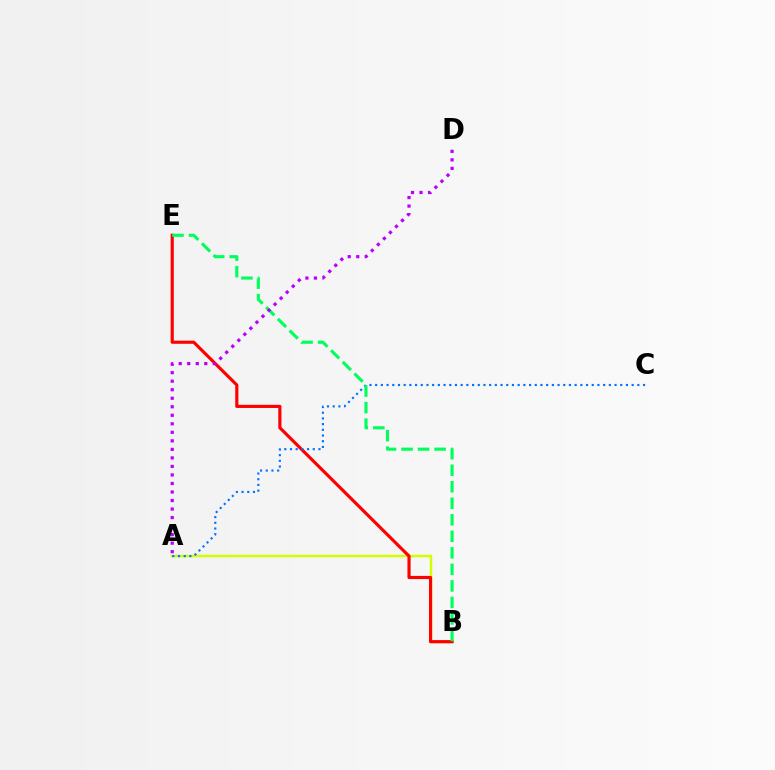{('A', 'B'): [{'color': '#d1ff00', 'line_style': 'solid', 'thickness': 1.78}], ('B', 'E'): [{'color': '#ff0000', 'line_style': 'solid', 'thickness': 2.27}, {'color': '#00ff5c', 'line_style': 'dashed', 'thickness': 2.24}], ('A', 'C'): [{'color': '#0074ff', 'line_style': 'dotted', 'thickness': 1.55}], ('A', 'D'): [{'color': '#b900ff', 'line_style': 'dotted', 'thickness': 2.32}]}